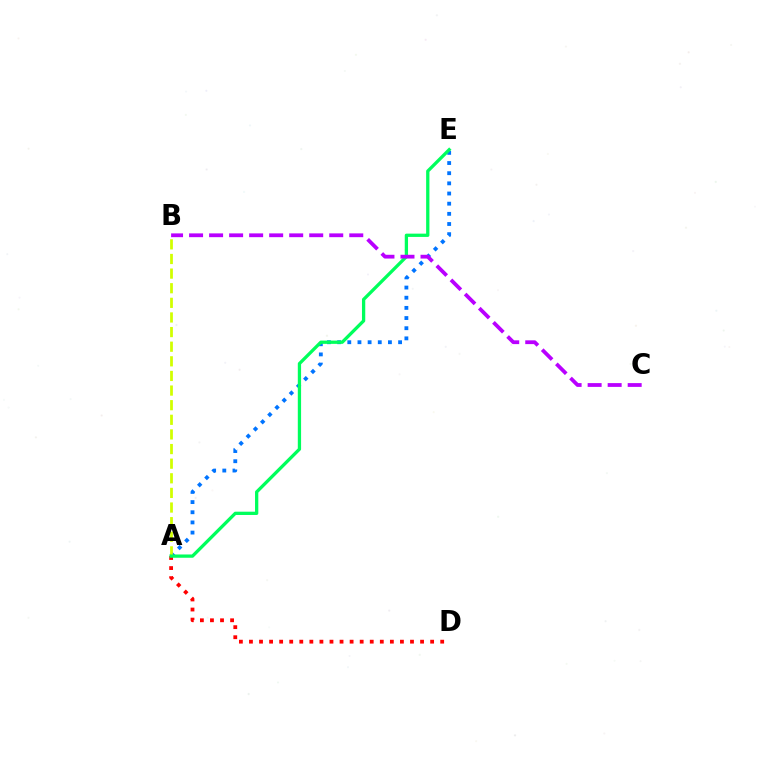{('A', 'E'): [{'color': '#0074ff', 'line_style': 'dotted', 'thickness': 2.76}, {'color': '#00ff5c', 'line_style': 'solid', 'thickness': 2.36}], ('A', 'B'): [{'color': '#d1ff00', 'line_style': 'dashed', 'thickness': 1.99}], ('A', 'D'): [{'color': '#ff0000', 'line_style': 'dotted', 'thickness': 2.73}], ('B', 'C'): [{'color': '#b900ff', 'line_style': 'dashed', 'thickness': 2.72}]}